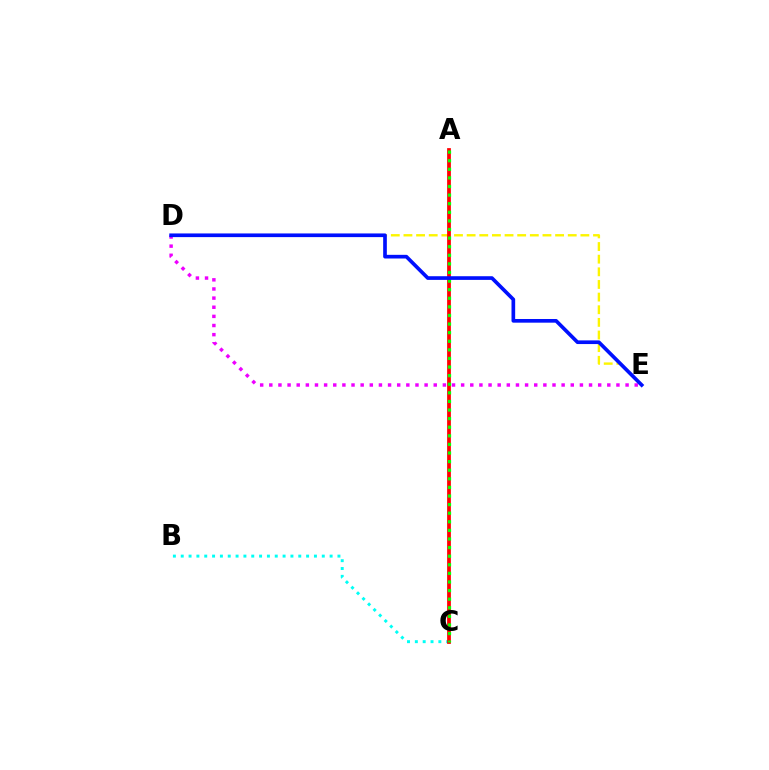{('D', 'E'): [{'color': '#ee00ff', 'line_style': 'dotted', 'thickness': 2.48}, {'color': '#fcf500', 'line_style': 'dashed', 'thickness': 1.72}, {'color': '#0010ff', 'line_style': 'solid', 'thickness': 2.64}], ('B', 'C'): [{'color': '#00fff6', 'line_style': 'dotted', 'thickness': 2.13}], ('A', 'C'): [{'color': '#ff0000', 'line_style': 'solid', 'thickness': 2.69}, {'color': '#08ff00', 'line_style': 'dotted', 'thickness': 2.34}]}